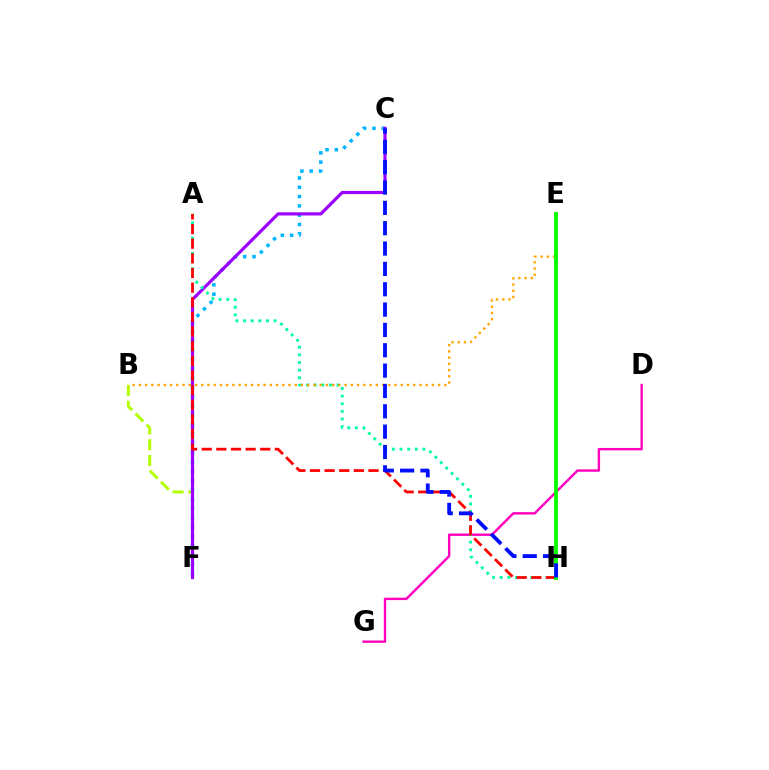{('D', 'G'): [{'color': '#ff00bd', 'line_style': 'solid', 'thickness': 1.73}], ('B', 'F'): [{'color': '#b3ff00', 'line_style': 'dashed', 'thickness': 2.14}], ('C', 'F'): [{'color': '#00b5ff', 'line_style': 'dotted', 'thickness': 2.53}, {'color': '#9b00ff', 'line_style': 'solid', 'thickness': 2.29}], ('A', 'H'): [{'color': '#00ff9d', 'line_style': 'dotted', 'thickness': 2.08}, {'color': '#ff0000', 'line_style': 'dashed', 'thickness': 1.99}], ('B', 'E'): [{'color': '#ffa500', 'line_style': 'dotted', 'thickness': 1.69}], ('E', 'H'): [{'color': '#08ff00', 'line_style': 'solid', 'thickness': 2.75}], ('C', 'H'): [{'color': '#0010ff', 'line_style': 'dashed', 'thickness': 2.76}]}